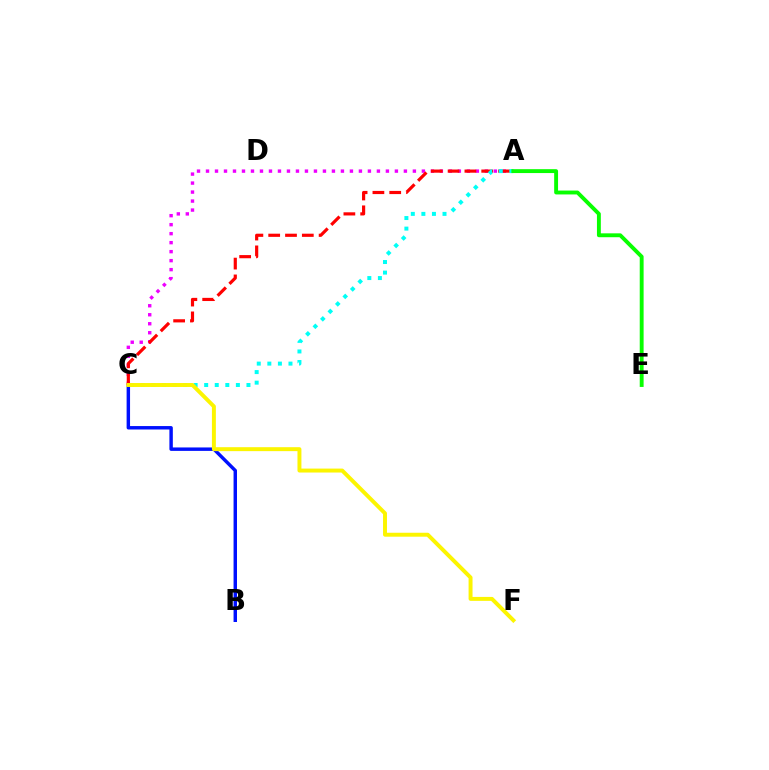{('B', 'C'): [{'color': '#0010ff', 'line_style': 'solid', 'thickness': 2.47}], ('A', 'C'): [{'color': '#ee00ff', 'line_style': 'dotted', 'thickness': 2.44}, {'color': '#ff0000', 'line_style': 'dashed', 'thickness': 2.28}, {'color': '#00fff6', 'line_style': 'dotted', 'thickness': 2.87}], ('C', 'F'): [{'color': '#fcf500', 'line_style': 'solid', 'thickness': 2.84}], ('A', 'E'): [{'color': '#08ff00', 'line_style': 'solid', 'thickness': 2.8}]}